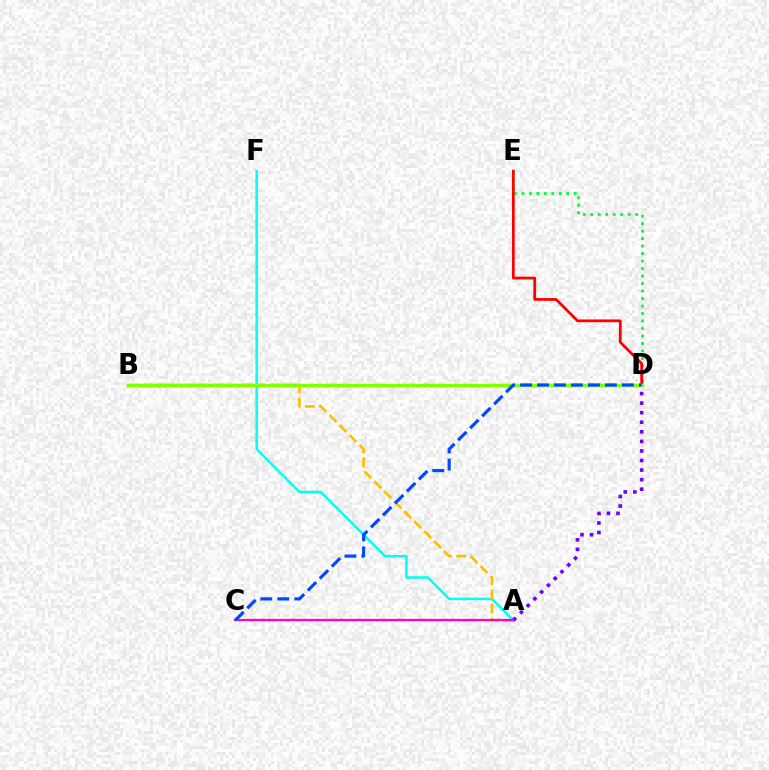{('A', 'F'): [{'color': '#00fff6', 'line_style': 'solid', 'thickness': 1.79}], ('D', 'E'): [{'color': '#00ff39', 'line_style': 'dotted', 'thickness': 2.03}, {'color': '#ff0000', 'line_style': 'solid', 'thickness': 1.98}], ('A', 'B'): [{'color': '#ffbd00', 'line_style': 'dashed', 'thickness': 1.92}], ('A', 'D'): [{'color': '#7200ff', 'line_style': 'dotted', 'thickness': 2.6}], ('A', 'C'): [{'color': '#ff00cf', 'line_style': 'solid', 'thickness': 1.62}], ('B', 'D'): [{'color': '#84ff00', 'line_style': 'solid', 'thickness': 2.52}], ('C', 'D'): [{'color': '#004bff', 'line_style': 'dashed', 'thickness': 2.31}]}